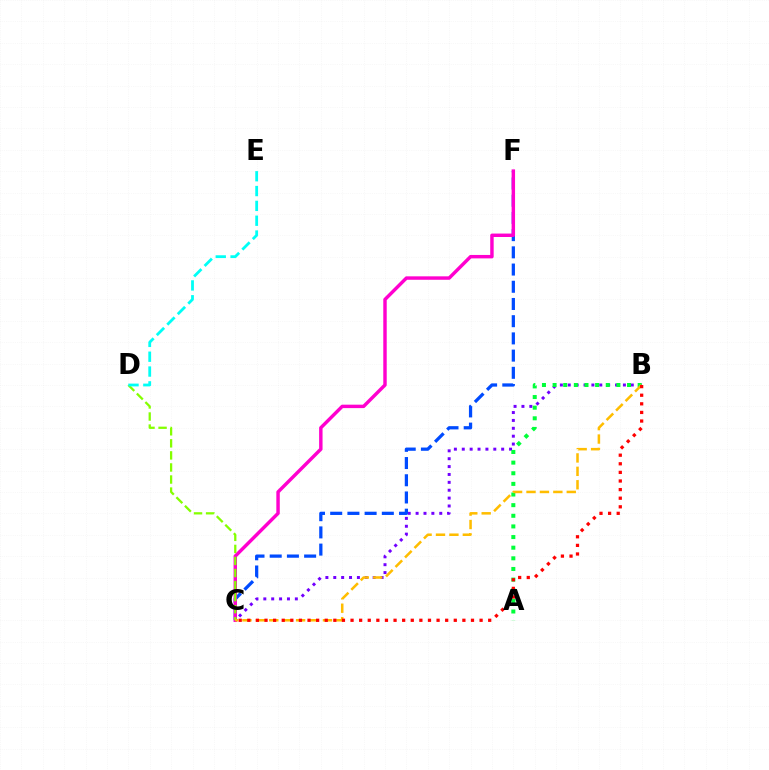{('B', 'C'): [{'color': '#7200ff', 'line_style': 'dotted', 'thickness': 2.14}, {'color': '#ffbd00', 'line_style': 'dashed', 'thickness': 1.82}, {'color': '#ff0000', 'line_style': 'dotted', 'thickness': 2.34}], ('A', 'B'): [{'color': '#00ff39', 'line_style': 'dotted', 'thickness': 2.89}], ('C', 'F'): [{'color': '#004bff', 'line_style': 'dashed', 'thickness': 2.34}, {'color': '#ff00cf', 'line_style': 'solid', 'thickness': 2.47}], ('C', 'D'): [{'color': '#84ff00', 'line_style': 'dashed', 'thickness': 1.64}], ('D', 'E'): [{'color': '#00fff6', 'line_style': 'dashed', 'thickness': 2.01}]}